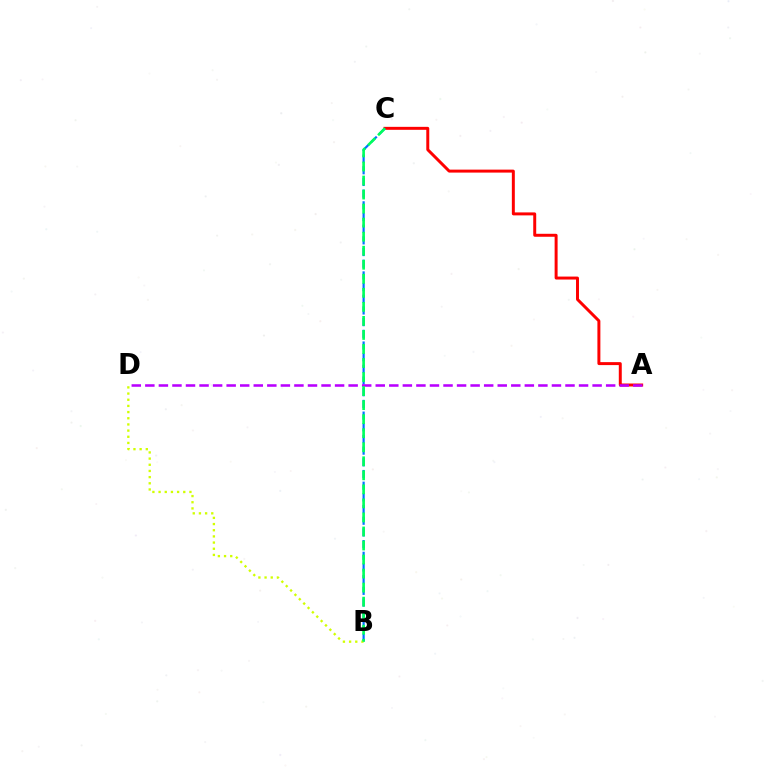{('A', 'C'): [{'color': '#ff0000', 'line_style': 'solid', 'thickness': 2.14}], ('B', 'C'): [{'color': '#0074ff', 'line_style': 'dashed', 'thickness': 1.59}, {'color': '#00ff5c', 'line_style': 'dashed', 'thickness': 1.91}], ('A', 'D'): [{'color': '#b900ff', 'line_style': 'dashed', 'thickness': 1.84}], ('B', 'D'): [{'color': '#d1ff00', 'line_style': 'dotted', 'thickness': 1.68}]}